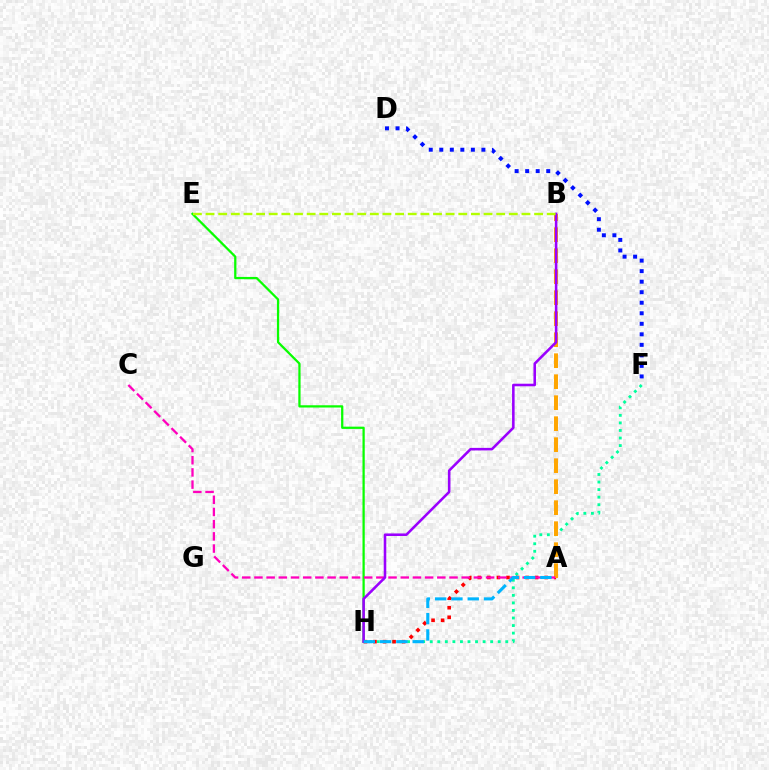{('E', 'H'): [{'color': '#08ff00', 'line_style': 'solid', 'thickness': 1.62}], ('D', 'F'): [{'color': '#0010ff', 'line_style': 'dotted', 'thickness': 2.86}], ('F', 'H'): [{'color': '#00ff9d', 'line_style': 'dotted', 'thickness': 2.05}], ('A', 'H'): [{'color': '#ff0000', 'line_style': 'dotted', 'thickness': 2.6}, {'color': '#00b5ff', 'line_style': 'dashed', 'thickness': 2.21}], ('A', 'B'): [{'color': '#ffa500', 'line_style': 'dashed', 'thickness': 2.85}], ('A', 'C'): [{'color': '#ff00bd', 'line_style': 'dashed', 'thickness': 1.66}], ('B', 'H'): [{'color': '#9b00ff', 'line_style': 'solid', 'thickness': 1.85}], ('B', 'E'): [{'color': '#b3ff00', 'line_style': 'dashed', 'thickness': 1.72}]}